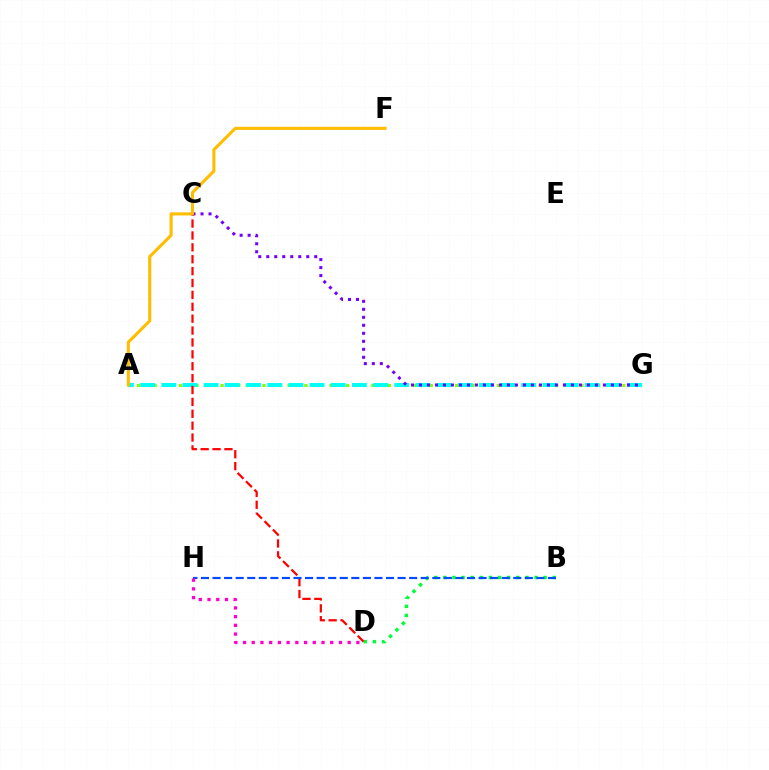{('A', 'G'): [{'color': '#84ff00', 'line_style': 'dotted', 'thickness': 2.27}, {'color': '#00fff6', 'line_style': 'dashed', 'thickness': 2.88}], ('B', 'D'): [{'color': '#00ff39', 'line_style': 'dotted', 'thickness': 2.48}], ('C', 'G'): [{'color': '#7200ff', 'line_style': 'dotted', 'thickness': 2.17}], ('C', 'D'): [{'color': '#ff0000', 'line_style': 'dashed', 'thickness': 1.61}], ('A', 'F'): [{'color': '#ffbd00', 'line_style': 'solid', 'thickness': 2.23}], ('B', 'H'): [{'color': '#004bff', 'line_style': 'dashed', 'thickness': 1.57}], ('D', 'H'): [{'color': '#ff00cf', 'line_style': 'dotted', 'thickness': 2.37}]}